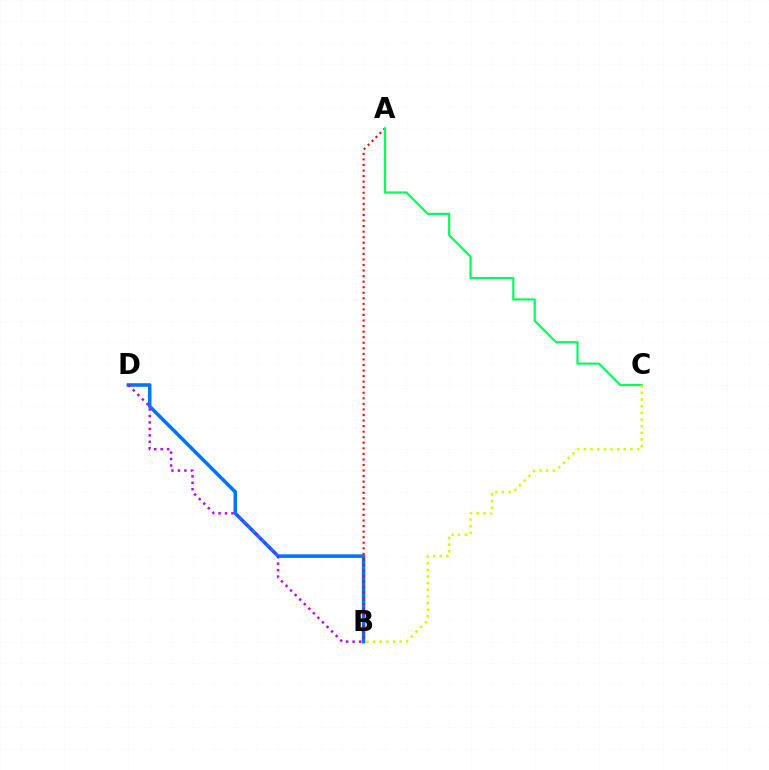{('B', 'D'): [{'color': '#0074ff', 'line_style': 'solid', 'thickness': 2.56}, {'color': '#b900ff', 'line_style': 'dotted', 'thickness': 1.75}], ('A', 'B'): [{'color': '#ff0000', 'line_style': 'dotted', 'thickness': 1.51}], ('A', 'C'): [{'color': '#00ff5c', 'line_style': 'solid', 'thickness': 1.57}], ('B', 'C'): [{'color': '#d1ff00', 'line_style': 'dotted', 'thickness': 1.81}]}